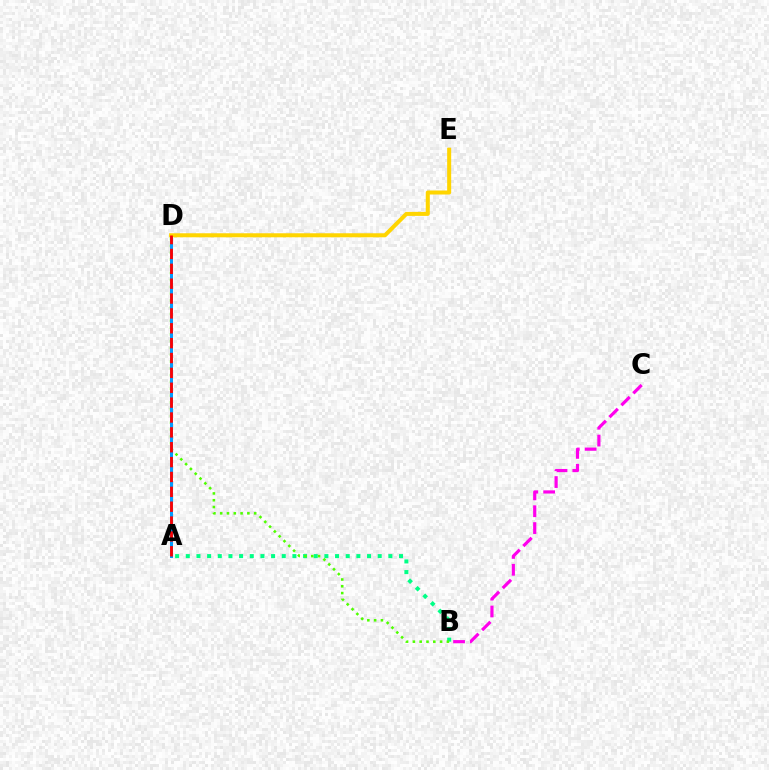{('A', 'B'): [{'color': '#00ff86', 'line_style': 'dotted', 'thickness': 2.9}], ('B', 'D'): [{'color': '#4fff00', 'line_style': 'dotted', 'thickness': 1.85}], ('A', 'D'): [{'color': '#3700ff', 'line_style': 'solid', 'thickness': 1.8}, {'color': '#009eff', 'line_style': 'solid', 'thickness': 2.12}, {'color': '#ff0000', 'line_style': 'dashed', 'thickness': 2.02}], ('D', 'E'): [{'color': '#ffd500', 'line_style': 'solid', 'thickness': 2.9}], ('B', 'C'): [{'color': '#ff00ed', 'line_style': 'dashed', 'thickness': 2.29}]}